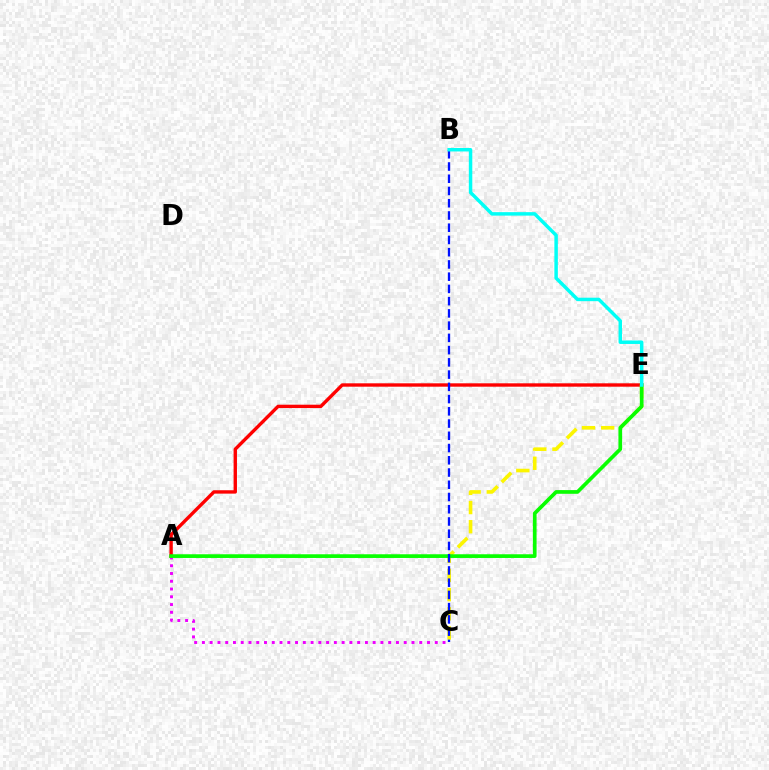{('A', 'E'): [{'color': '#ff0000', 'line_style': 'solid', 'thickness': 2.43}, {'color': '#08ff00', 'line_style': 'solid', 'thickness': 2.66}], ('C', 'E'): [{'color': '#fcf500', 'line_style': 'dashed', 'thickness': 2.61}], ('A', 'C'): [{'color': '#ee00ff', 'line_style': 'dotted', 'thickness': 2.11}], ('B', 'C'): [{'color': '#0010ff', 'line_style': 'dashed', 'thickness': 1.66}], ('B', 'E'): [{'color': '#00fff6', 'line_style': 'solid', 'thickness': 2.5}]}